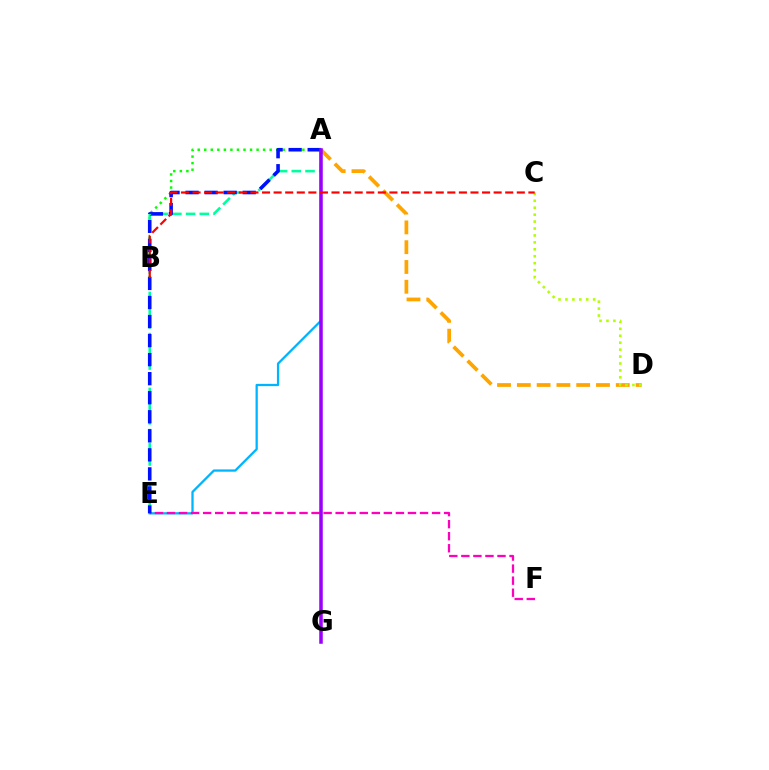{('A', 'D'): [{'color': '#ffa500', 'line_style': 'dashed', 'thickness': 2.69}], ('A', 'B'): [{'color': '#08ff00', 'line_style': 'dotted', 'thickness': 1.78}], ('A', 'E'): [{'color': '#00b5ff', 'line_style': 'solid', 'thickness': 1.64}, {'color': '#00ff9d', 'line_style': 'dashed', 'thickness': 1.86}, {'color': '#0010ff', 'line_style': 'dashed', 'thickness': 2.59}], ('C', 'D'): [{'color': '#b3ff00', 'line_style': 'dotted', 'thickness': 1.88}], ('E', 'F'): [{'color': '#ff00bd', 'line_style': 'dashed', 'thickness': 1.64}], ('A', 'G'): [{'color': '#9b00ff', 'line_style': 'solid', 'thickness': 2.53}], ('B', 'C'): [{'color': '#ff0000', 'line_style': 'dashed', 'thickness': 1.57}]}